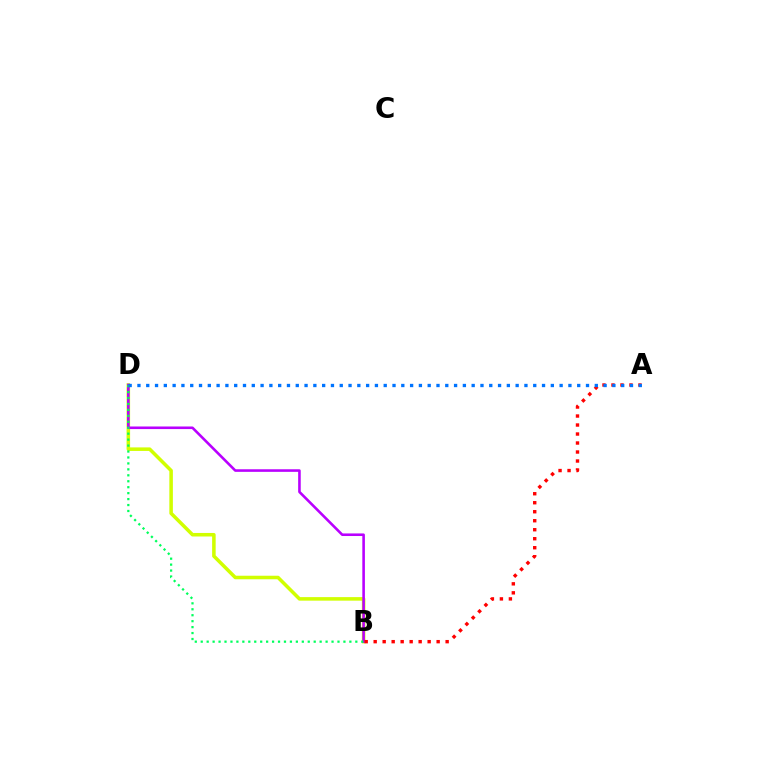{('B', 'D'): [{'color': '#d1ff00', 'line_style': 'solid', 'thickness': 2.55}, {'color': '#b900ff', 'line_style': 'solid', 'thickness': 1.86}, {'color': '#00ff5c', 'line_style': 'dotted', 'thickness': 1.62}], ('A', 'B'): [{'color': '#ff0000', 'line_style': 'dotted', 'thickness': 2.44}], ('A', 'D'): [{'color': '#0074ff', 'line_style': 'dotted', 'thickness': 2.39}]}